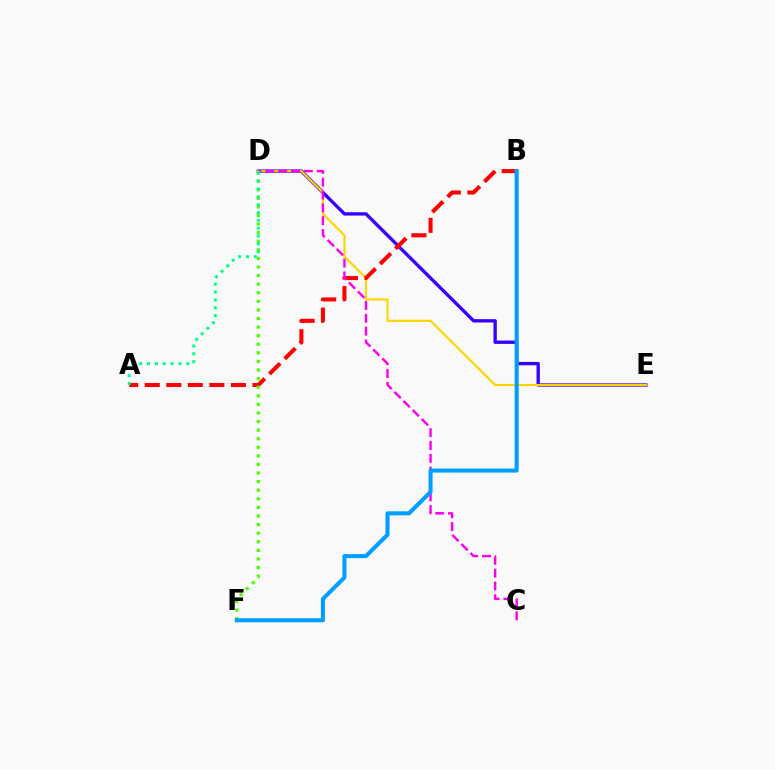{('D', 'E'): [{'color': '#3700ff', 'line_style': 'solid', 'thickness': 2.41}, {'color': '#ffd500', 'line_style': 'solid', 'thickness': 1.56}], ('A', 'B'): [{'color': '#ff0000', 'line_style': 'dashed', 'thickness': 2.93}], ('C', 'D'): [{'color': '#ff00ed', 'line_style': 'dashed', 'thickness': 1.74}], ('D', 'F'): [{'color': '#4fff00', 'line_style': 'dotted', 'thickness': 2.33}], ('B', 'F'): [{'color': '#009eff', 'line_style': 'solid', 'thickness': 2.91}], ('A', 'D'): [{'color': '#00ff86', 'line_style': 'dotted', 'thickness': 2.13}]}